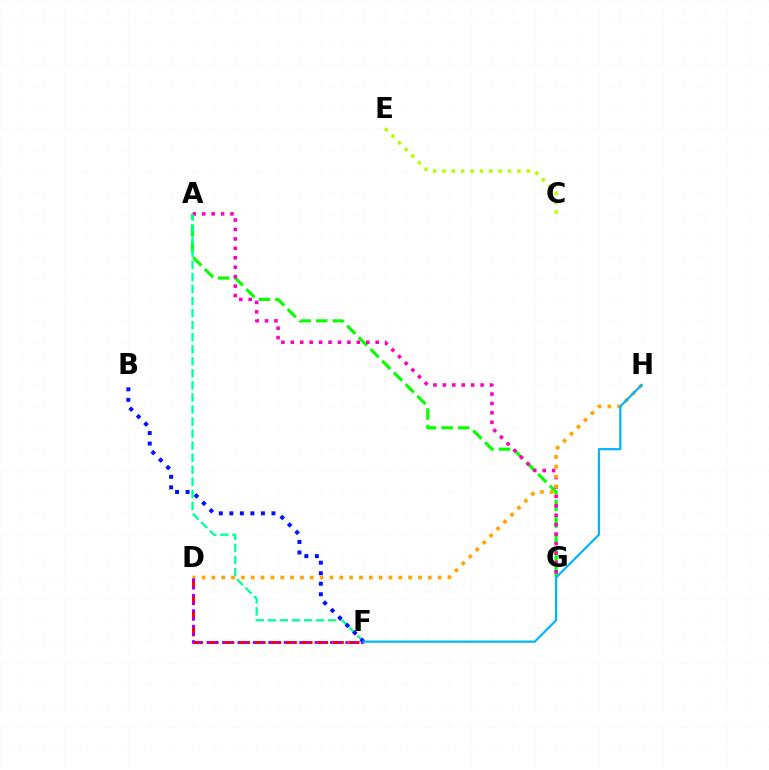{('A', 'G'): [{'color': '#08ff00', 'line_style': 'dashed', 'thickness': 2.25}, {'color': '#ff00bd', 'line_style': 'dotted', 'thickness': 2.56}], ('C', 'E'): [{'color': '#b3ff00', 'line_style': 'dotted', 'thickness': 2.54}], ('D', 'F'): [{'color': '#ff0000', 'line_style': 'dashed', 'thickness': 2.13}, {'color': '#9b00ff', 'line_style': 'dotted', 'thickness': 2.1}], ('D', 'H'): [{'color': '#ffa500', 'line_style': 'dotted', 'thickness': 2.67}], ('A', 'F'): [{'color': '#00ff9d', 'line_style': 'dashed', 'thickness': 1.64}], ('B', 'F'): [{'color': '#0010ff', 'line_style': 'dotted', 'thickness': 2.86}], ('F', 'H'): [{'color': '#00b5ff', 'line_style': 'solid', 'thickness': 1.6}]}